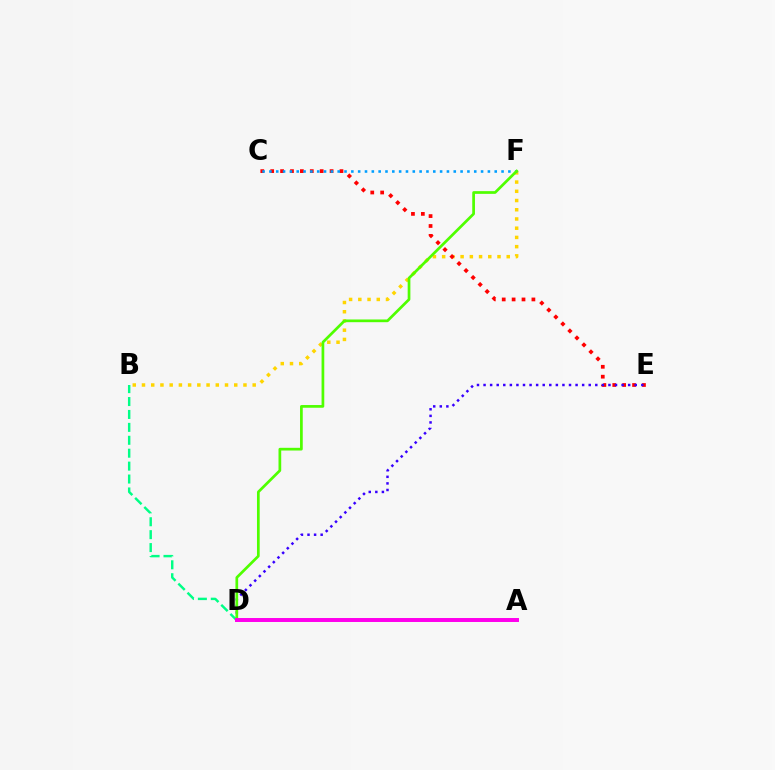{('B', 'D'): [{'color': '#00ff86', 'line_style': 'dashed', 'thickness': 1.75}], ('B', 'F'): [{'color': '#ffd500', 'line_style': 'dotted', 'thickness': 2.51}], ('C', 'E'): [{'color': '#ff0000', 'line_style': 'dotted', 'thickness': 2.69}], ('D', 'E'): [{'color': '#3700ff', 'line_style': 'dotted', 'thickness': 1.79}], ('C', 'F'): [{'color': '#009eff', 'line_style': 'dotted', 'thickness': 1.86}], ('D', 'F'): [{'color': '#4fff00', 'line_style': 'solid', 'thickness': 1.95}], ('A', 'D'): [{'color': '#ff00ed', 'line_style': 'solid', 'thickness': 2.85}]}